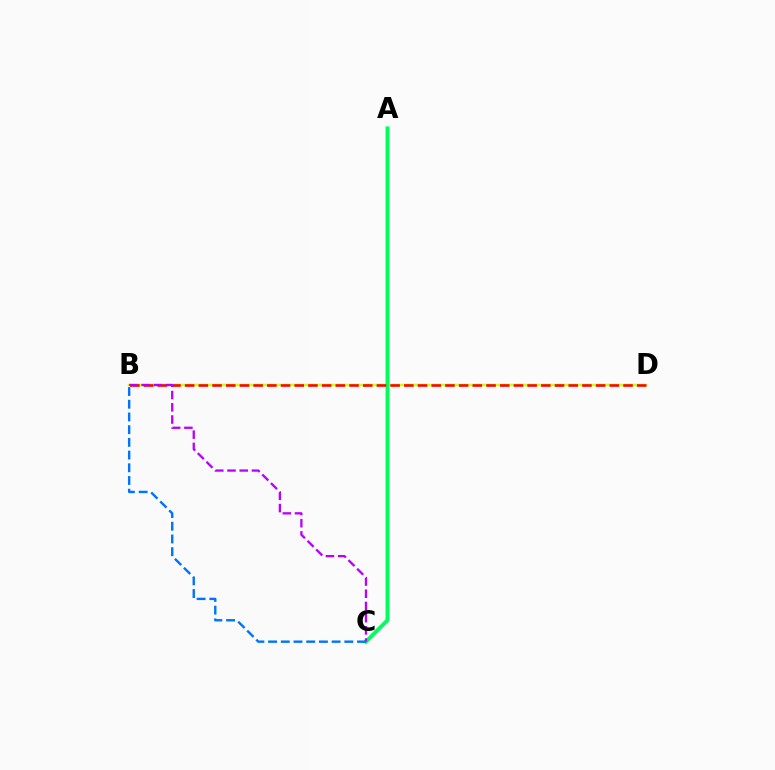{('B', 'D'): [{'color': '#d1ff00', 'line_style': 'solid', 'thickness': 1.77}, {'color': '#ff0000', 'line_style': 'dashed', 'thickness': 1.86}], ('A', 'C'): [{'color': '#00ff5c', 'line_style': 'solid', 'thickness': 2.82}], ('B', 'C'): [{'color': '#b900ff', 'line_style': 'dashed', 'thickness': 1.66}, {'color': '#0074ff', 'line_style': 'dashed', 'thickness': 1.73}]}